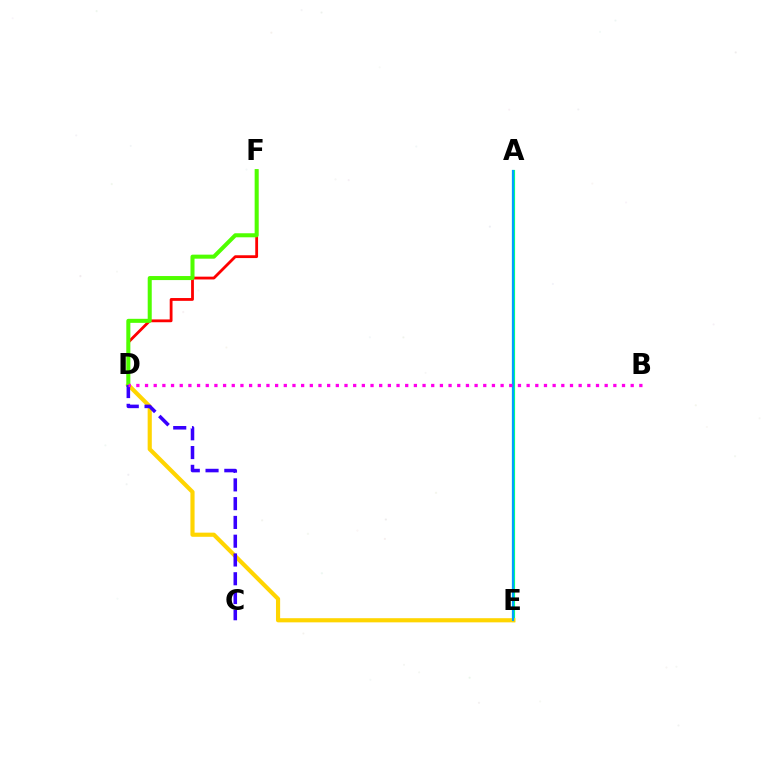{('A', 'E'): [{'color': '#00ff86', 'line_style': 'solid', 'thickness': 2.28}, {'color': '#009eff', 'line_style': 'solid', 'thickness': 1.52}], ('D', 'E'): [{'color': '#ffd500', 'line_style': 'solid', 'thickness': 2.99}], ('D', 'F'): [{'color': '#ff0000', 'line_style': 'solid', 'thickness': 2.02}, {'color': '#4fff00', 'line_style': 'solid', 'thickness': 2.9}], ('C', 'D'): [{'color': '#3700ff', 'line_style': 'dashed', 'thickness': 2.55}], ('B', 'D'): [{'color': '#ff00ed', 'line_style': 'dotted', 'thickness': 2.36}]}